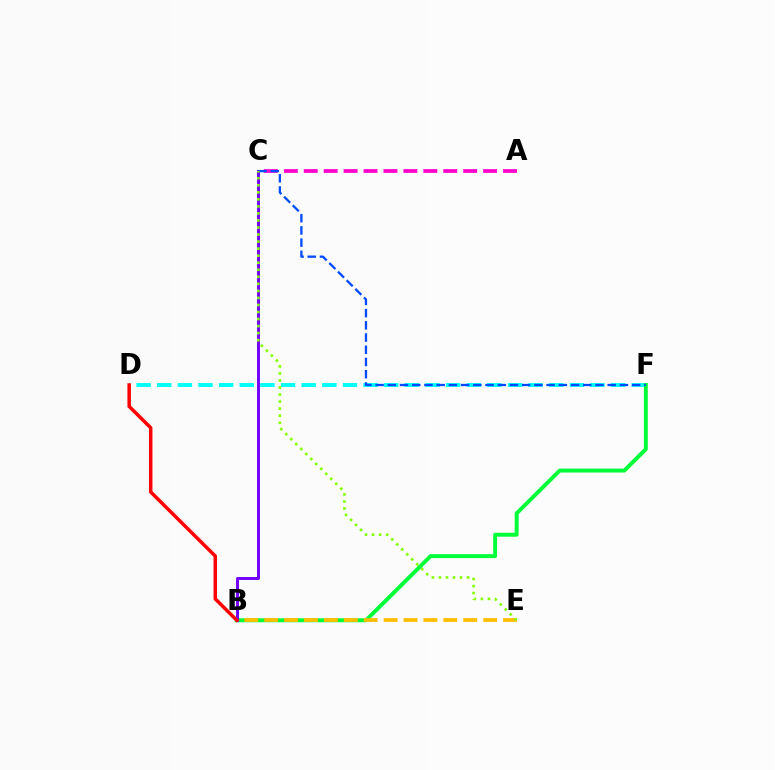{('D', 'F'): [{'color': '#00fff6', 'line_style': 'dashed', 'thickness': 2.8}], ('B', 'F'): [{'color': '#00ff39', 'line_style': 'solid', 'thickness': 2.83}], ('A', 'C'): [{'color': '#ff00cf', 'line_style': 'dashed', 'thickness': 2.71}], ('B', 'E'): [{'color': '#ffbd00', 'line_style': 'dashed', 'thickness': 2.7}], ('B', 'C'): [{'color': '#7200ff', 'line_style': 'solid', 'thickness': 2.12}], ('C', 'F'): [{'color': '#004bff', 'line_style': 'dashed', 'thickness': 1.66}], ('B', 'D'): [{'color': '#ff0000', 'line_style': 'solid', 'thickness': 2.51}], ('C', 'E'): [{'color': '#84ff00', 'line_style': 'dotted', 'thickness': 1.91}]}